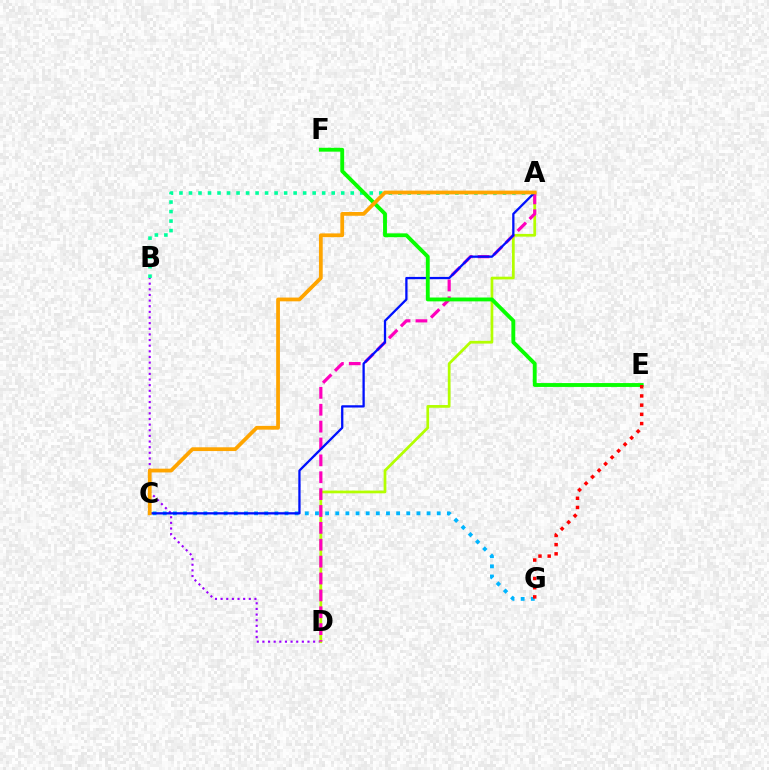{('B', 'D'): [{'color': '#9b00ff', 'line_style': 'dotted', 'thickness': 1.53}], ('A', 'D'): [{'color': '#b3ff00', 'line_style': 'solid', 'thickness': 1.97}, {'color': '#ff00bd', 'line_style': 'dashed', 'thickness': 2.29}], ('A', 'B'): [{'color': '#00ff9d', 'line_style': 'dotted', 'thickness': 2.58}], ('C', 'G'): [{'color': '#00b5ff', 'line_style': 'dotted', 'thickness': 2.76}], ('A', 'C'): [{'color': '#0010ff', 'line_style': 'solid', 'thickness': 1.65}, {'color': '#ffa500', 'line_style': 'solid', 'thickness': 2.71}], ('E', 'F'): [{'color': '#08ff00', 'line_style': 'solid', 'thickness': 2.78}], ('E', 'G'): [{'color': '#ff0000', 'line_style': 'dotted', 'thickness': 2.5}]}